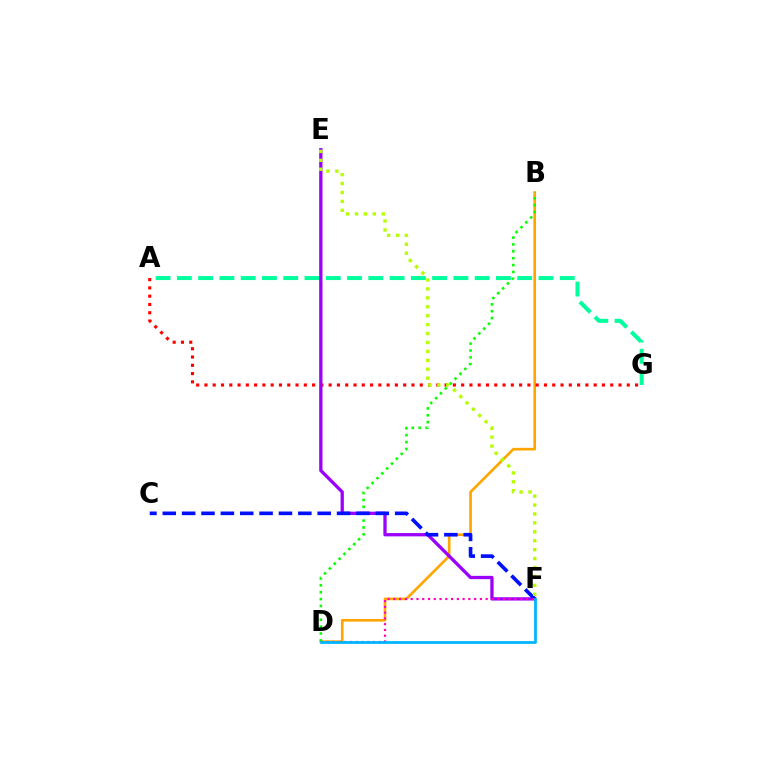{('A', 'G'): [{'color': '#00ff9d', 'line_style': 'dashed', 'thickness': 2.89}, {'color': '#ff0000', 'line_style': 'dotted', 'thickness': 2.25}], ('B', 'D'): [{'color': '#ffa500', 'line_style': 'solid', 'thickness': 1.91}, {'color': '#08ff00', 'line_style': 'dotted', 'thickness': 1.87}], ('E', 'F'): [{'color': '#9b00ff', 'line_style': 'solid', 'thickness': 2.37}, {'color': '#b3ff00', 'line_style': 'dotted', 'thickness': 2.42}], ('C', 'F'): [{'color': '#0010ff', 'line_style': 'dashed', 'thickness': 2.63}], ('D', 'F'): [{'color': '#ff00bd', 'line_style': 'dotted', 'thickness': 1.57}, {'color': '#00b5ff', 'line_style': 'solid', 'thickness': 1.99}]}